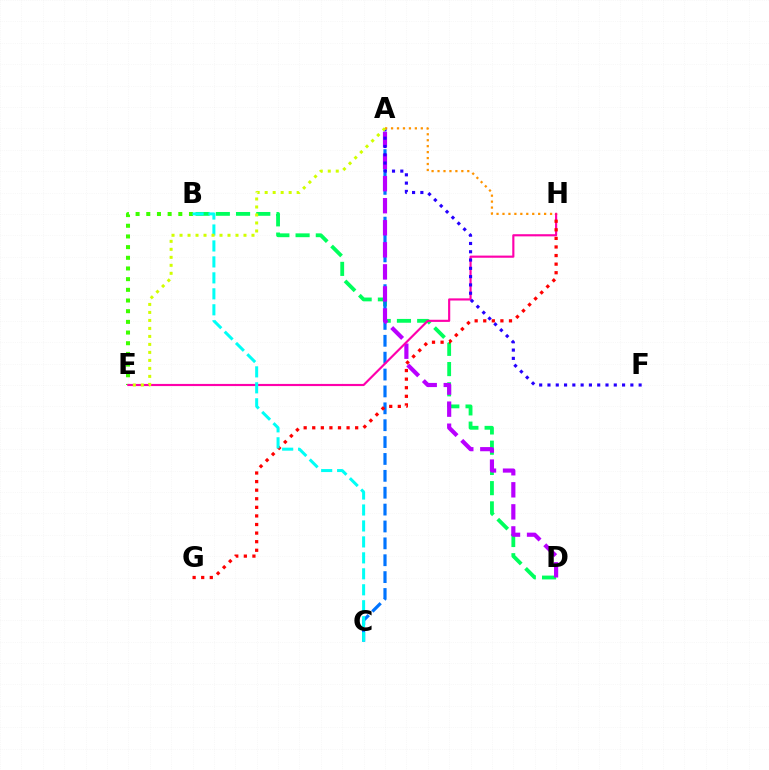{('B', 'D'): [{'color': '#00ff5c', 'line_style': 'dashed', 'thickness': 2.75}], ('B', 'E'): [{'color': '#3dff00', 'line_style': 'dotted', 'thickness': 2.9}], ('A', 'C'): [{'color': '#0074ff', 'line_style': 'dashed', 'thickness': 2.29}], ('A', 'D'): [{'color': '#b900ff', 'line_style': 'dashed', 'thickness': 3.0}], ('E', 'H'): [{'color': '#ff00ac', 'line_style': 'solid', 'thickness': 1.55}], ('G', 'H'): [{'color': '#ff0000', 'line_style': 'dotted', 'thickness': 2.33}], ('A', 'F'): [{'color': '#2500ff', 'line_style': 'dotted', 'thickness': 2.25}], ('A', 'H'): [{'color': '#ff9400', 'line_style': 'dotted', 'thickness': 1.62}], ('B', 'C'): [{'color': '#00fff6', 'line_style': 'dashed', 'thickness': 2.17}], ('A', 'E'): [{'color': '#d1ff00', 'line_style': 'dotted', 'thickness': 2.17}]}